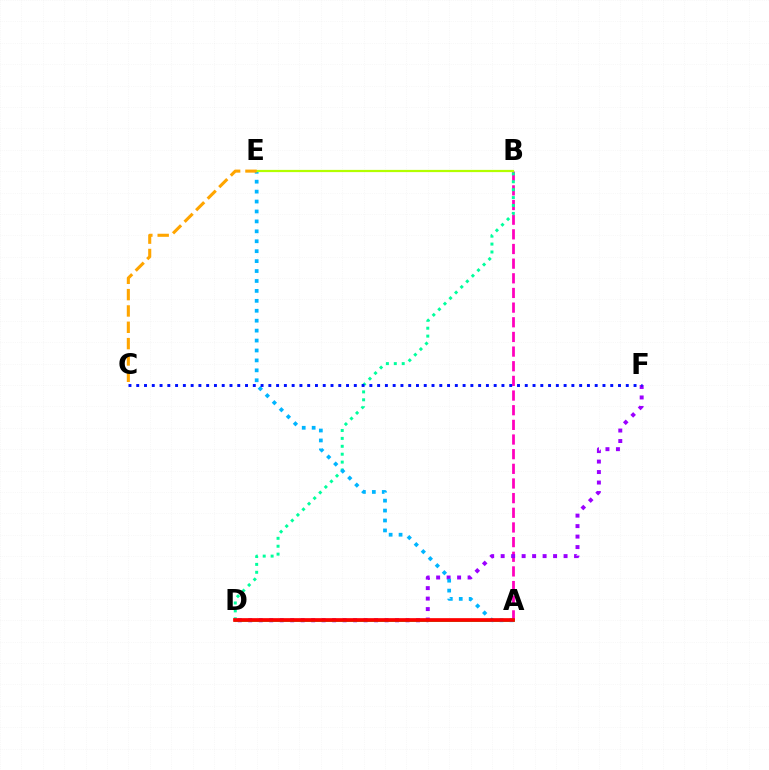{('A', 'B'): [{'color': '#ff00bd', 'line_style': 'dashed', 'thickness': 1.99}], ('D', 'F'): [{'color': '#9b00ff', 'line_style': 'dotted', 'thickness': 2.85}], ('B', 'D'): [{'color': '#00ff9d', 'line_style': 'dotted', 'thickness': 2.15}], ('A', 'D'): [{'color': '#08ff00', 'line_style': 'solid', 'thickness': 1.96}, {'color': '#ff0000', 'line_style': 'solid', 'thickness': 2.66}], ('A', 'E'): [{'color': '#00b5ff', 'line_style': 'dotted', 'thickness': 2.7}], ('B', 'E'): [{'color': '#b3ff00', 'line_style': 'solid', 'thickness': 1.6}], ('C', 'E'): [{'color': '#ffa500', 'line_style': 'dashed', 'thickness': 2.22}], ('C', 'F'): [{'color': '#0010ff', 'line_style': 'dotted', 'thickness': 2.11}]}